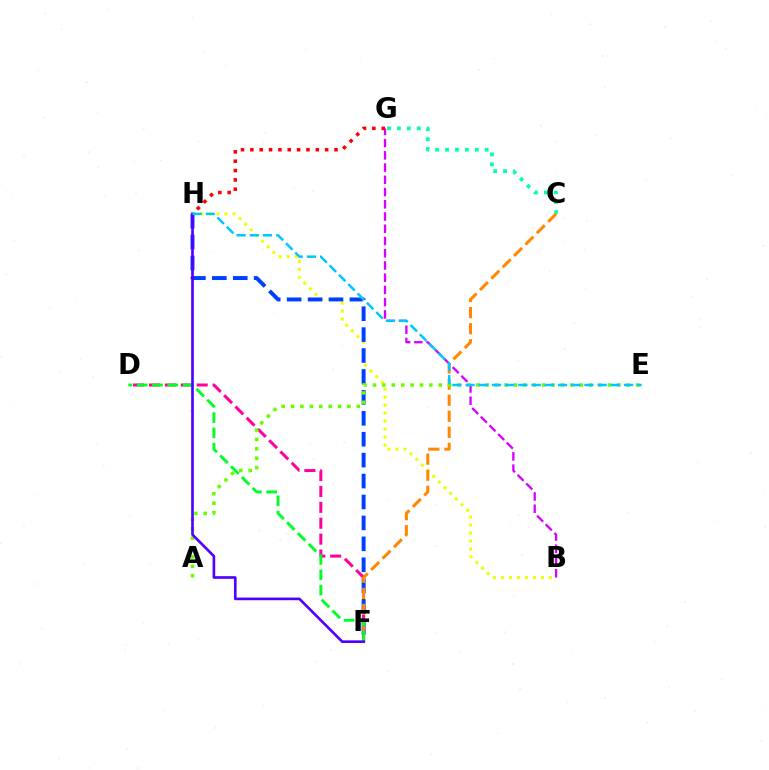{('B', 'H'): [{'color': '#eeff00', 'line_style': 'dotted', 'thickness': 2.17}], ('D', 'F'): [{'color': '#ff00a0', 'line_style': 'dashed', 'thickness': 2.16}, {'color': '#00ff27', 'line_style': 'dashed', 'thickness': 2.08}], ('F', 'H'): [{'color': '#003fff', 'line_style': 'dashed', 'thickness': 2.84}, {'color': '#4f00ff', 'line_style': 'solid', 'thickness': 1.91}], ('C', 'G'): [{'color': '#00ffaf', 'line_style': 'dotted', 'thickness': 2.7}], ('B', 'G'): [{'color': '#d600ff', 'line_style': 'dashed', 'thickness': 1.66}], ('C', 'F'): [{'color': '#ff8800', 'line_style': 'dashed', 'thickness': 2.18}], ('A', 'E'): [{'color': '#66ff00', 'line_style': 'dotted', 'thickness': 2.55}], ('G', 'H'): [{'color': '#ff0000', 'line_style': 'dotted', 'thickness': 2.54}], ('E', 'H'): [{'color': '#00c7ff', 'line_style': 'dashed', 'thickness': 1.79}]}